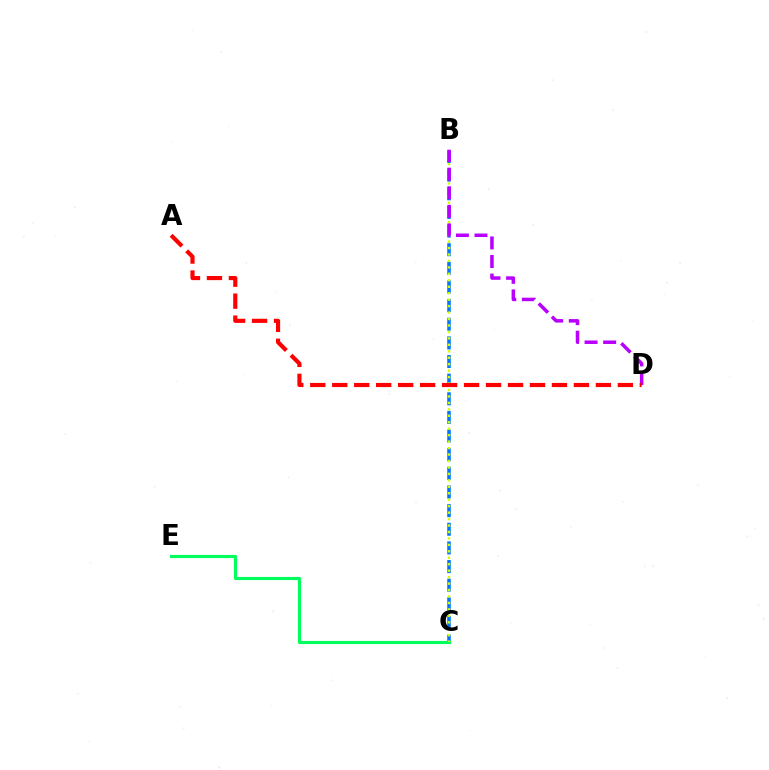{('B', 'C'): [{'color': '#0074ff', 'line_style': 'dashed', 'thickness': 2.53}, {'color': '#d1ff00', 'line_style': 'dotted', 'thickness': 1.75}], ('C', 'E'): [{'color': '#00ff5c', 'line_style': 'solid', 'thickness': 2.26}], ('B', 'D'): [{'color': '#b900ff', 'line_style': 'dashed', 'thickness': 2.53}], ('A', 'D'): [{'color': '#ff0000', 'line_style': 'dashed', 'thickness': 2.98}]}